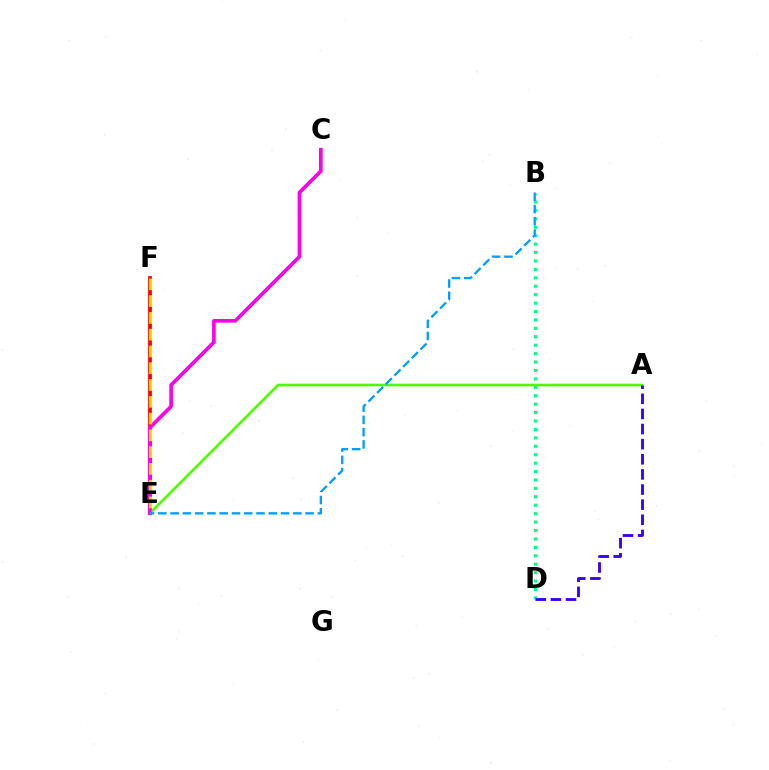{('E', 'F'): [{'color': '#ff0000', 'line_style': 'solid', 'thickness': 2.73}, {'color': '#ffd500', 'line_style': 'dashed', 'thickness': 2.28}], ('B', 'D'): [{'color': '#00ff86', 'line_style': 'dotted', 'thickness': 2.29}], ('A', 'E'): [{'color': '#4fff00', 'line_style': 'solid', 'thickness': 1.91}], ('C', 'E'): [{'color': '#ff00ed', 'line_style': 'solid', 'thickness': 2.64}], ('B', 'E'): [{'color': '#009eff', 'line_style': 'dashed', 'thickness': 1.67}], ('A', 'D'): [{'color': '#3700ff', 'line_style': 'dashed', 'thickness': 2.05}]}